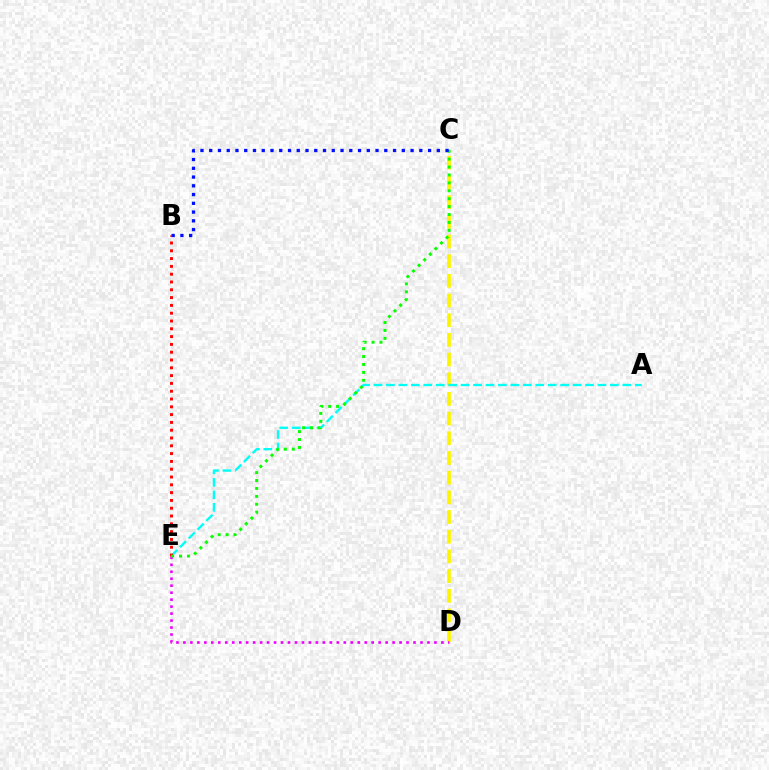{('C', 'D'): [{'color': '#fcf500', 'line_style': 'dashed', 'thickness': 2.67}], ('D', 'E'): [{'color': '#ee00ff', 'line_style': 'dotted', 'thickness': 1.89}], ('A', 'E'): [{'color': '#00fff6', 'line_style': 'dashed', 'thickness': 1.69}], ('B', 'E'): [{'color': '#ff0000', 'line_style': 'dotted', 'thickness': 2.12}], ('C', 'E'): [{'color': '#08ff00', 'line_style': 'dotted', 'thickness': 2.15}], ('B', 'C'): [{'color': '#0010ff', 'line_style': 'dotted', 'thickness': 2.38}]}